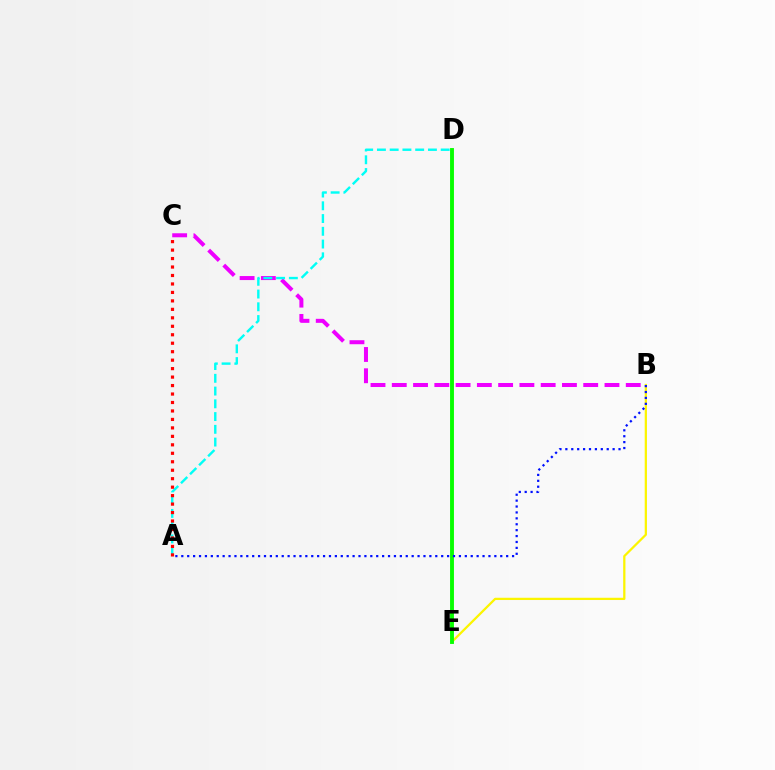{('B', 'C'): [{'color': '#ee00ff', 'line_style': 'dashed', 'thickness': 2.89}], ('A', 'D'): [{'color': '#00fff6', 'line_style': 'dashed', 'thickness': 1.73}], ('B', 'E'): [{'color': '#fcf500', 'line_style': 'solid', 'thickness': 1.62}], ('A', 'C'): [{'color': '#ff0000', 'line_style': 'dotted', 'thickness': 2.3}], ('D', 'E'): [{'color': '#08ff00', 'line_style': 'solid', 'thickness': 2.8}], ('A', 'B'): [{'color': '#0010ff', 'line_style': 'dotted', 'thickness': 1.6}]}